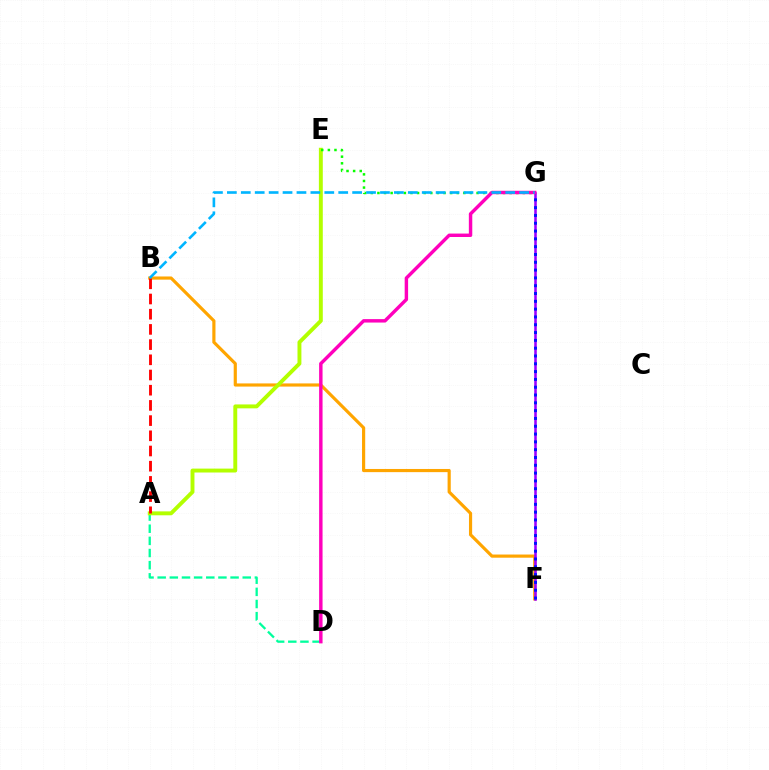{('B', 'F'): [{'color': '#ffa500', 'line_style': 'solid', 'thickness': 2.28}], ('A', 'D'): [{'color': '#00ff9d', 'line_style': 'dashed', 'thickness': 1.65}], ('A', 'E'): [{'color': '#b3ff00', 'line_style': 'solid', 'thickness': 2.81}], ('F', 'G'): [{'color': '#9b00ff', 'line_style': 'solid', 'thickness': 1.84}, {'color': '#0010ff', 'line_style': 'dotted', 'thickness': 2.12}], ('A', 'B'): [{'color': '#ff0000', 'line_style': 'dashed', 'thickness': 2.06}], ('E', 'G'): [{'color': '#08ff00', 'line_style': 'dotted', 'thickness': 1.8}], ('D', 'G'): [{'color': '#ff00bd', 'line_style': 'solid', 'thickness': 2.47}], ('B', 'G'): [{'color': '#00b5ff', 'line_style': 'dashed', 'thickness': 1.89}]}